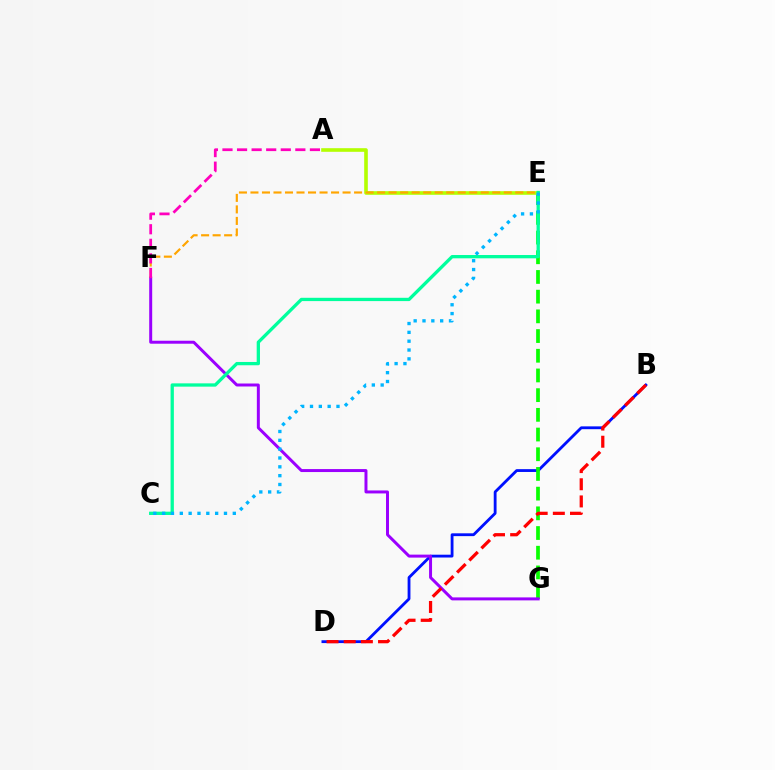{('B', 'D'): [{'color': '#0010ff', 'line_style': 'solid', 'thickness': 2.03}, {'color': '#ff0000', 'line_style': 'dashed', 'thickness': 2.33}], ('E', 'G'): [{'color': '#08ff00', 'line_style': 'dashed', 'thickness': 2.68}], ('F', 'G'): [{'color': '#9b00ff', 'line_style': 'solid', 'thickness': 2.14}], ('A', 'E'): [{'color': '#b3ff00', 'line_style': 'solid', 'thickness': 2.61}], ('C', 'E'): [{'color': '#00ff9d', 'line_style': 'solid', 'thickness': 2.37}, {'color': '#00b5ff', 'line_style': 'dotted', 'thickness': 2.4}], ('E', 'F'): [{'color': '#ffa500', 'line_style': 'dashed', 'thickness': 1.56}], ('A', 'F'): [{'color': '#ff00bd', 'line_style': 'dashed', 'thickness': 1.98}]}